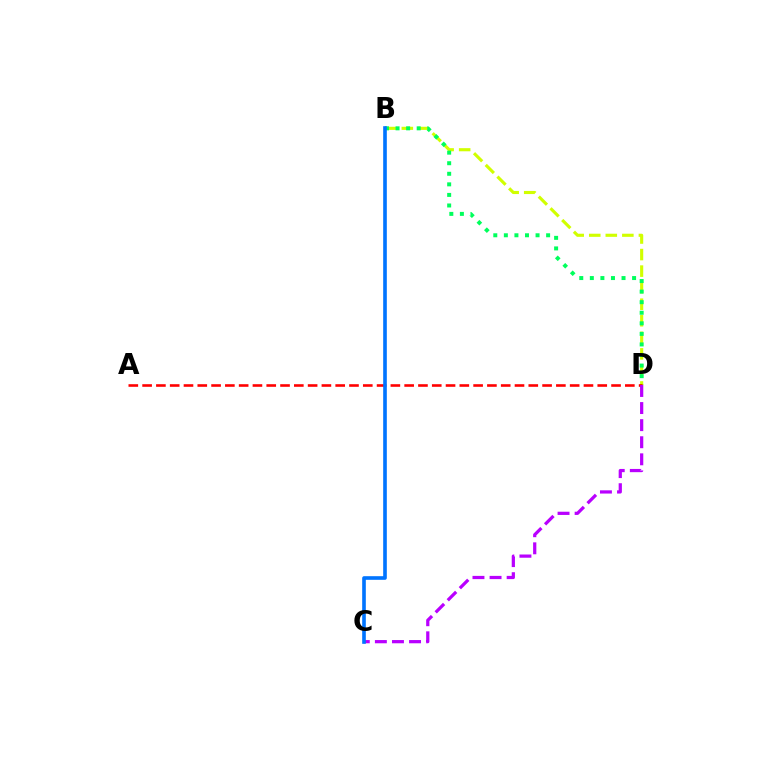{('B', 'D'): [{'color': '#d1ff00', 'line_style': 'dashed', 'thickness': 2.25}, {'color': '#00ff5c', 'line_style': 'dotted', 'thickness': 2.87}], ('A', 'D'): [{'color': '#ff0000', 'line_style': 'dashed', 'thickness': 1.87}], ('C', 'D'): [{'color': '#b900ff', 'line_style': 'dashed', 'thickness': 2.32}], ('B', 'C'): [{'color': '#0074ff', 'line_style': 'solid', 'thickness': 2.62}]}